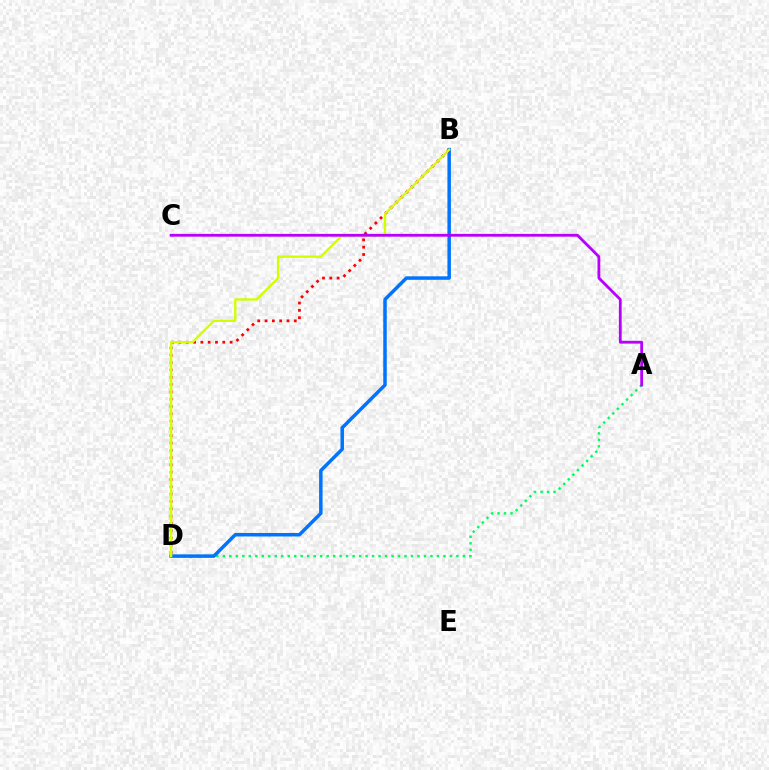{('A', 'D'): [{'color': '#00ff5c', 'line_style': 'dotted', 'thickness': 1.76}], ('B', 'D'): [{'color': '#0074ff', 'line_style': 'solid', 'thickness': 2.51}, {'color': '#ff0000', 'line_style': 'dotted', 'thickness': 1.99}, {'color': '#d1ff00', 'line_style': 'solid', 'thickness': 1.7}], ('A', 'C'): [{'color': '#b900ff', 'line_style': 'solid', 'thickness': 2.02}]}